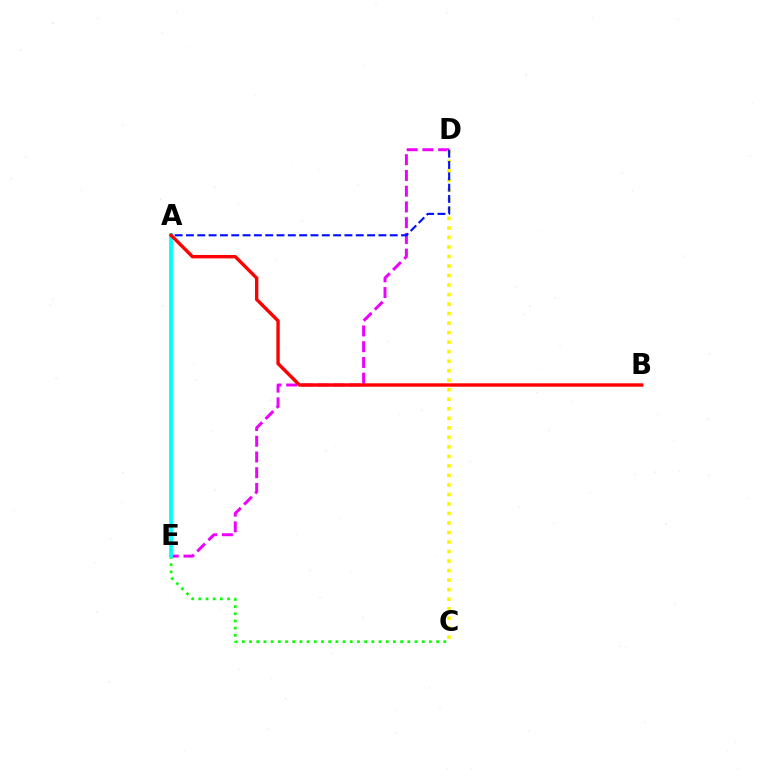{('C', 'E'): [{'color': '#08ff00', 'line_style': 'dotted', 'thickness': 1.95}], ('D', 'E'): [{'color': '#ee00ff', 'line_style': 'dashed', 'thickness': 2.14}], ('A', 'E'): [{'color': '#00fff6', 'line_style': 'solid', 'thickness': 2.71}], ('A', 'B'): [{'color': '#ff0000', 'line_style': 'solid', 'thickness': 2.44}], ('C', 'D'): [{'color': '#fcf500', 'line_style': 'dotted', 'thickness': 2.59}], ('A', 'D'): [{'color': '#0010ff', 'line_style': 'dashed', 'thickness': 1.54}]}